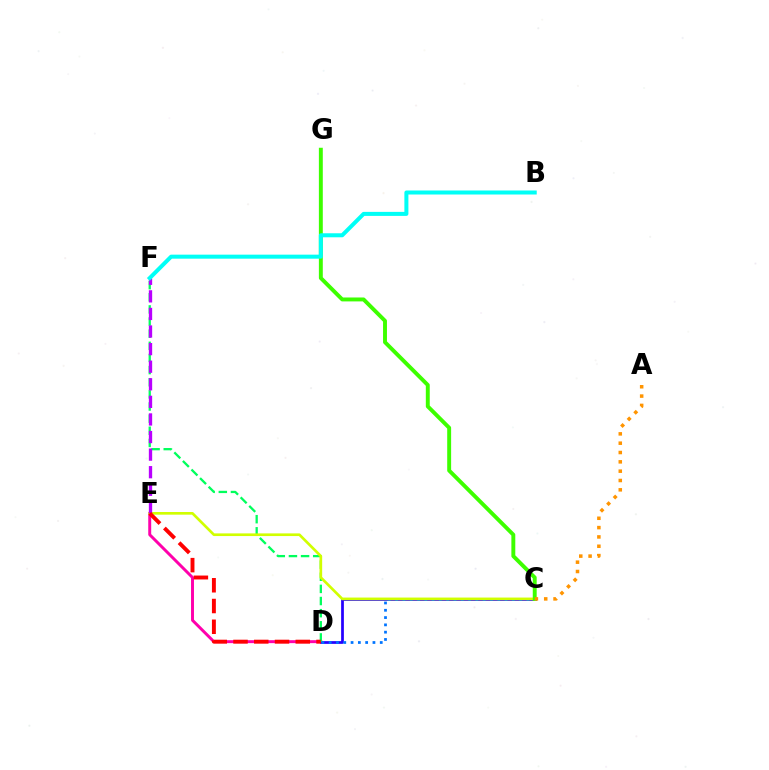{('D', 'E'): [{'color': '#ff00ac', 'line_style': 'solid', 'thickness': 2.12}, {'color': '#ff0000', 'line_style': 'dashed', 'thickness': 2.82}], ('C', 'D'): [{'color': '#2500ff', 'line_style': 'solid', 'thickness': 1.97}, {'color': '#0074ff', 'line_style': 'dotted', 'thickness': 1.98}], ('D', 'F'): [{'color': '#00ff5c', 'line_style': 'dashed', 'thickness': 1.65}], ('C', 'E'): [{'color': '#d1ff00', 'line_style': 'solid', 'thickness': 1.92}], ('E', 'F'): [{'color': '#b900ff', 'line_style': 'dashed', 'thickness': 2.39}], ('C', 'G'): [{'color': '#3dff00', 'line_style': 'solid', 'thickness': 2.82}], ('B', 'F'): [{'color': '#00fff6', 'line_style': 'solid', 'thickness': 2.89}], ('A', 'C'): [{'color': '#ff9400', 'line_style': 'dotted', 'thickness': 2.53}]}